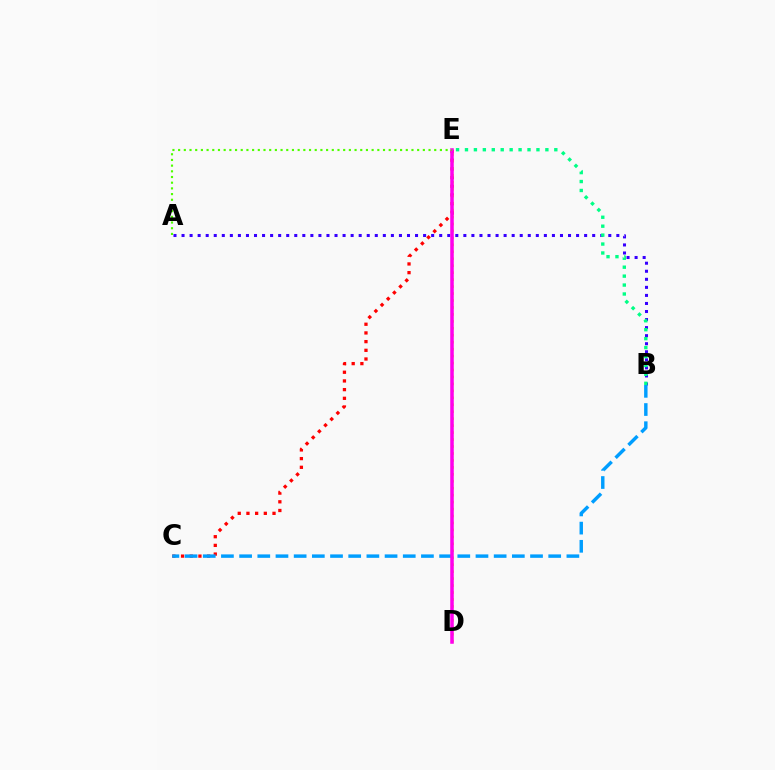{('A', 'B'): [{'color': '#3700ff', 'line_style': 'dotted', 'thickness': 2.19}], ('C', 'E'): [{'color': '#ff0000', 'line_style': 'dotted', 'thickness': 2.36}], ('B', 'E'): [{'color': '#00ff86', 'line_style': 'dotted', 'thickness': 2.43}], ('B', 'C'): [{'color': '#009eff', 'line_style': 'dashed', 'thickness': 2.47}], ('D', 'E'): [{'color': '#ffd500', 'line_style': 'dotted', 'thickness': 1.89}, {'color': '#ff00ed', 'line_style': 'solid', 'thickness': 2.55}], ('A', 'E'): [{'color': '#4fff00', 'line_style': 'dotted', 'thickness': 1.55}]}